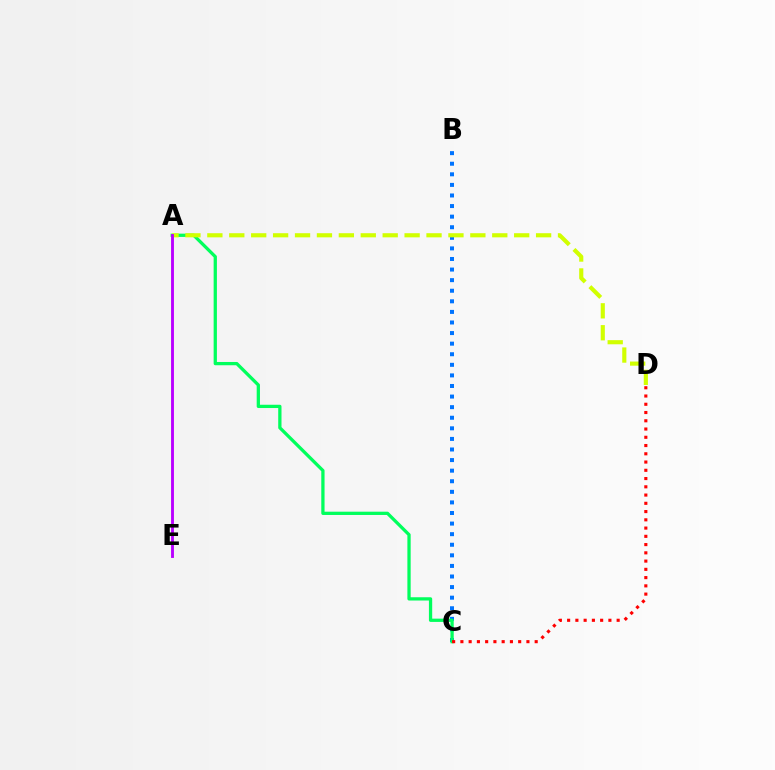{('B', 'C'): [{'color': '#0074ff', 'line_style': 'dotted', 'thickness': 2.88}], ('A', 'C'): [{'color': '#00ff5c', 'line_style': 'solid', 'thickness': 2.36}], ('C', 'D'): [{'color': '#ff0000', 'line_style': 'dotted', 'thickness': 2.24}], ('A', 'D'): [{'color': '#d1ff00', 'line_style': 'dashed', 'thickness': 2.98}], ('A', 'E'): [{'color': '#b900ff', 'line_style': 'solid', 'thickness': 2.07}]}